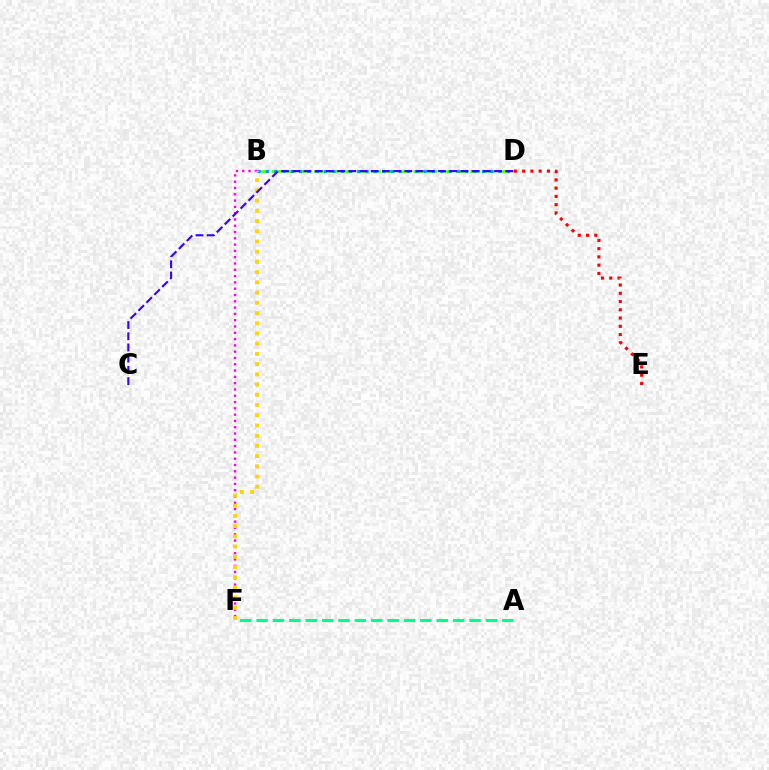{('A', 'F'): [{'color': '#00ff86', 'line_style': 'dashed', 'thickness': 2.23}], ('D', 'E'): [{'color': '#ff0000', 'line_style': 'dotted', 'thickness': 2.24}], ('B', 'F'): [{'color': '#ff00ed', 'line_style': 'dotted', 'thickness': 1.71}, {'color': '#ffd500', 'line_style': 'dotted', 'thickness': 2.78}], ('B', 'D'): [{'color': '#4fff00', 'line_style': 'dashed', 'thickness': 1.93}, {'color': '#009eff', 'line_style': 'dotted', 'thickness': 2.26}], ('C', 'D'): [{'color': '#3700ff', 'line_style': 'dashed', 'thickness': 1.52}]}